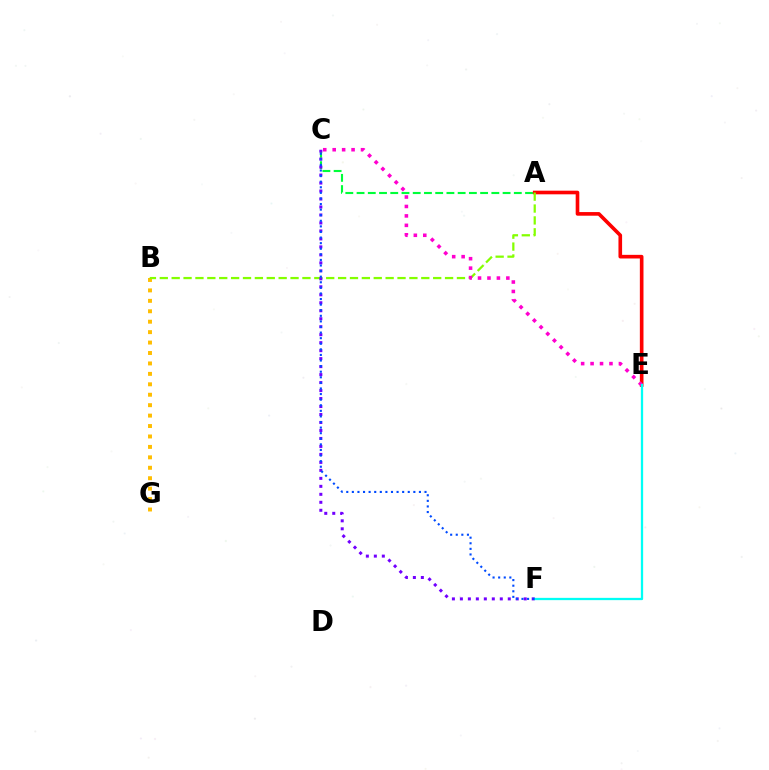{('A', 'C'): [{'color': '#00ff39', 'line_style': 'dashed', 'thickness': 1.53}], ('B', 'G'): [{'color': '#ffbd00', 'line_style': 'dotted', 'thickness': 2.83}], ('A', 'E'): [{'color': '#ff0000', 'line_style': 'solid', 'thickness': 2.62}], ('A', 'B'): [{'color': '#84ff00', 'line_style': 'dashed', 'thickness': 1.61}], ('C', 'E'): [{'color': '#ff00cf', 'line_style': 'dotted', 'thickness': 2.57}], ('C', 'F'): [{'color': '#7200ff', 'line_style': 'dotted', 'thickness': 2.17}, {'color': '#004bff', 'line_style': 'dotted', 'thickness': 1.52}], ('E', 'F'): [{'color': '#00fff6', 'line_style': 'solid', 'thickness': 1.64}]}